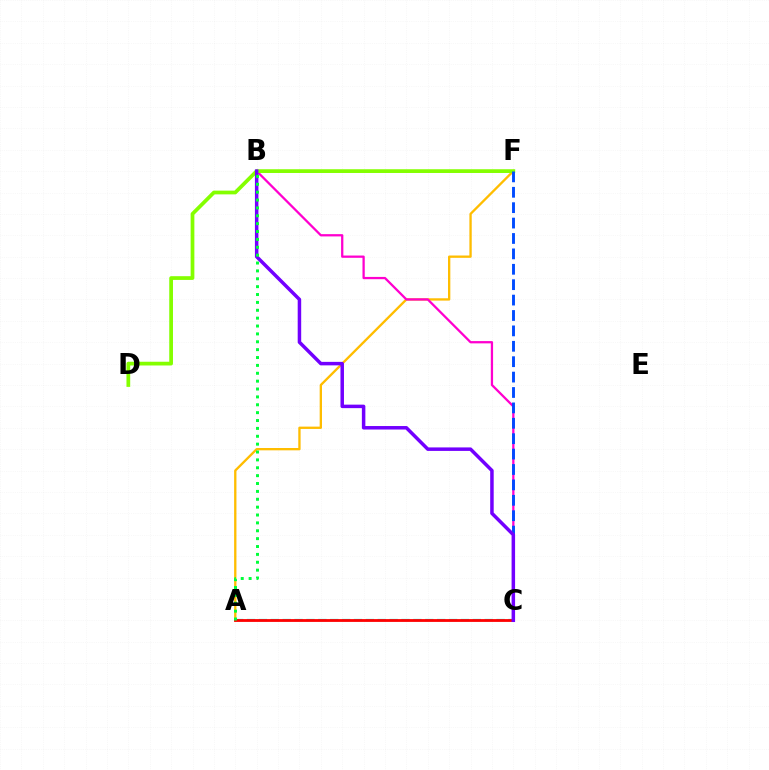{('A', 'C'): [{'color': '#00fff6', 'line_style': 'dashed', 'thickness': 1.61}, {'color': '#ff0000', 'line_style': 'solid', 'thickness': 2.02}], ('A', 'F'): [{'color': '#ffbd00', 'line_style': 'solid', 'thickness': 1.67}], ('B', 'C'): [{'color': '#ff00cf', 'line_style': 'solid', 'thickness': 1.64}, {'color': '#7200ff', 'line_style': 'solid', 'thickness': 2.52}], ('D', 'F'): [{'color': '#84ff00', 'line_style': 'solid', 'thickness': 2.69}], ('C', 'F'): [{'color': '#004bff', 'line_style': 'dashed', 'thickness': 2.09}], ('A', 'B'): [{'color': '#00ff39', 'line_style': 'dotted', 'thickness': 2.14}]}